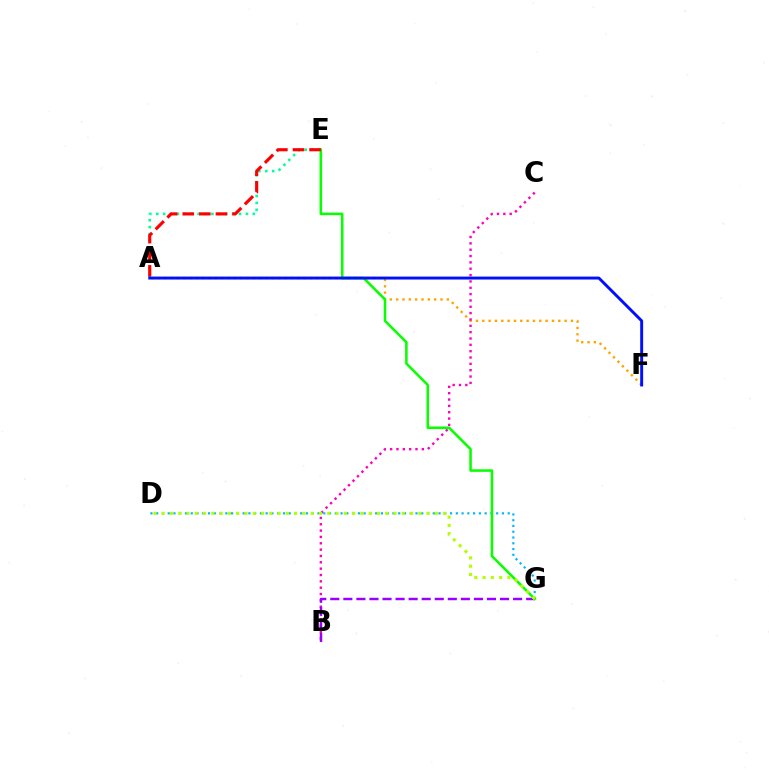{('A', 'F'): [{'color': '#ffa500', 'line_style': 'dotted', 'thickness': 1.72}, {'color': '#0010ff', 'line_style': 'solid', 'thickness': 2.11}], ('B', 'C'): [{'color': '#ff00bd', 'line_style': 'dotted', 'thickness': 1.72}], ('A', 'E'): [{'color': '#00ff9d', 'line_style': 'dotted', 'thickness': 1.88}, {'color': '#ff0000', 'line_style': 'dashed', 'thickness': 2.25}], ('B', 'G'): [{'color': '#9b00ff', 'line_style': 'dashed', 'thickness': 1.77}], ('D', 'G'): [{'color': '#00b5ff', 'line_style': 'dotted', 'thickness': 1.57}, {'color': '#b3ff00', 'line_style': 'dotted', 'thickness': 2.25}], ('E', 'G'): [{'color': '#08ff00', 'line_style': 'solid', 'thickness': 1.84}]}